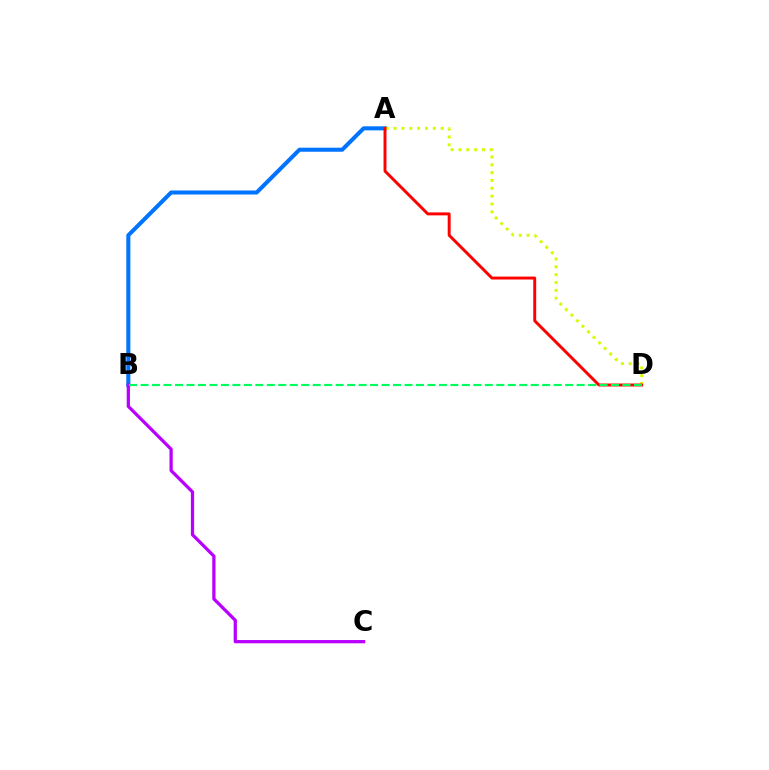{('A', 'B'): [{'color': '#0074ff', 'line_style': 'solid', 'thickness': 2.91}], ('A', 'D'): [{'color': '#d1ff00', 'line_style': 'dotted', 'thickness': 2.13}, {'color': '#ff0000', 'line_style': 'solid', 'thickness': 2.11}], ('B', 'C'): [{'color': '#b900ff', 'line_style': 'solid', 'thickness': 2.34}], ('B', 'D'): [{'color': '#00ff5c', 'line_style': 'dashed', 'thickness': 1.56}]}